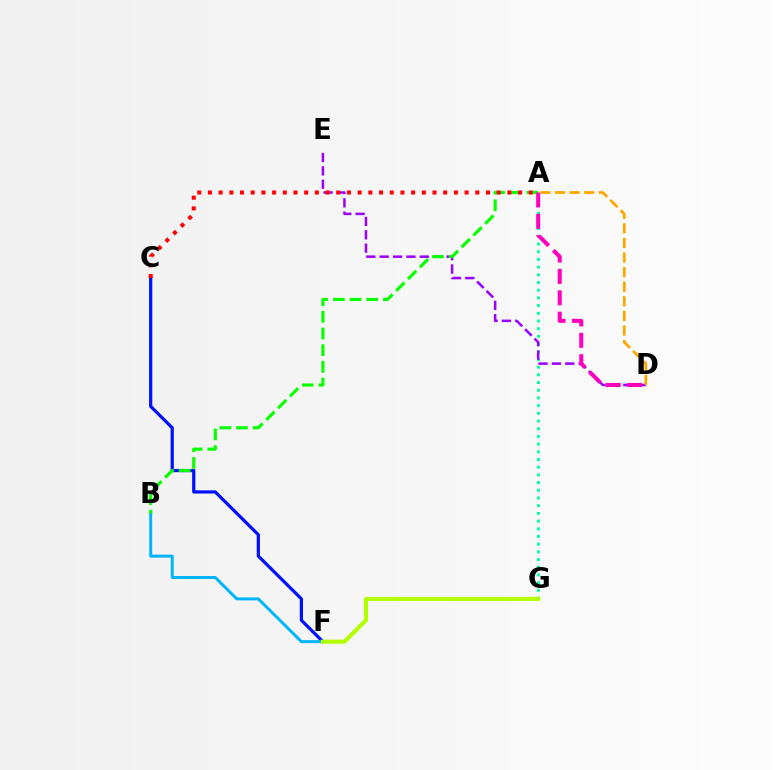{('A', 'G'): [{'color': '#00ff9d', 'line_style': 'dotted', 'thickness': 2.09}], ('D', 'E'): [{'color': '#9b00ff', 'line_style': 'dashed', 'thickness': 1.82}], ('A', 'D'): [{'color': '#ffa500', 'line_style': 'dashed', 'thickness': 1.98}, {'color': '#ff00bd', 'line_style': 'dashed', 'thickness': 2.9}], ('C', 'F'): [{'color': '#0010ff', 'line_style': 'solid', 'thickness': 2.31}], ('B', 'F'): [{'color': '#00b5ff', 'line_style': 'solid', 'thickness': 2.14}], ('A', 'B'): [{'color': '#08ff00', 'line_style': 'dashed', 'thickness': 2.27}], ('F', 'G'): [{'color': '#b3ff00', 'line_style': 'solid', 'thickness': 2.94}], ('A', 'C'): [{'color': '#ff0000', 'line_style': 'dotted', 'thickness': 2.91}]}